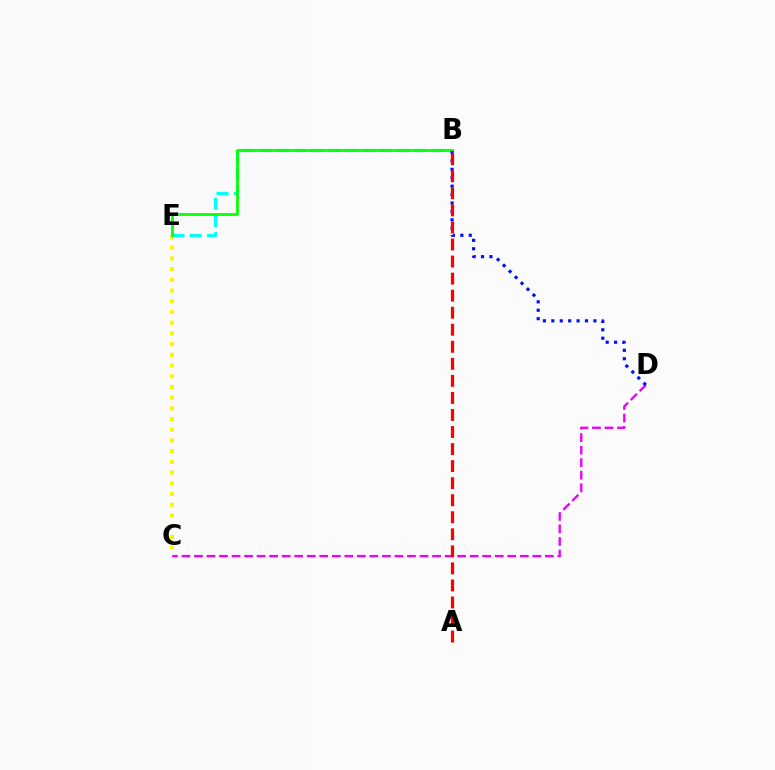{('B', 'E'): [{'color': '#00fff6', 'line_style': 'dashed', 'thickness': 2.34}, {'color': '#08ff00', 'line_style': 'solid', 'thickness': 1.99}], ('C', 'D'): [{'color': '#ee00ff', 'line_style': 'dashed', 'thickness': 1.7}], ('C', 'E'): [{'color': '#fcf500', 'line_style': 'dotted', 'thickness': 2.91}], ('B', 'D'): [{'color': '#0010ff', 'line_style': 'dotted', 'thickness': 2.29}], ('A', 'B'): [{'color': '#ff0000', 'line_style': 'dashed', 'thickness': 2.32}]}